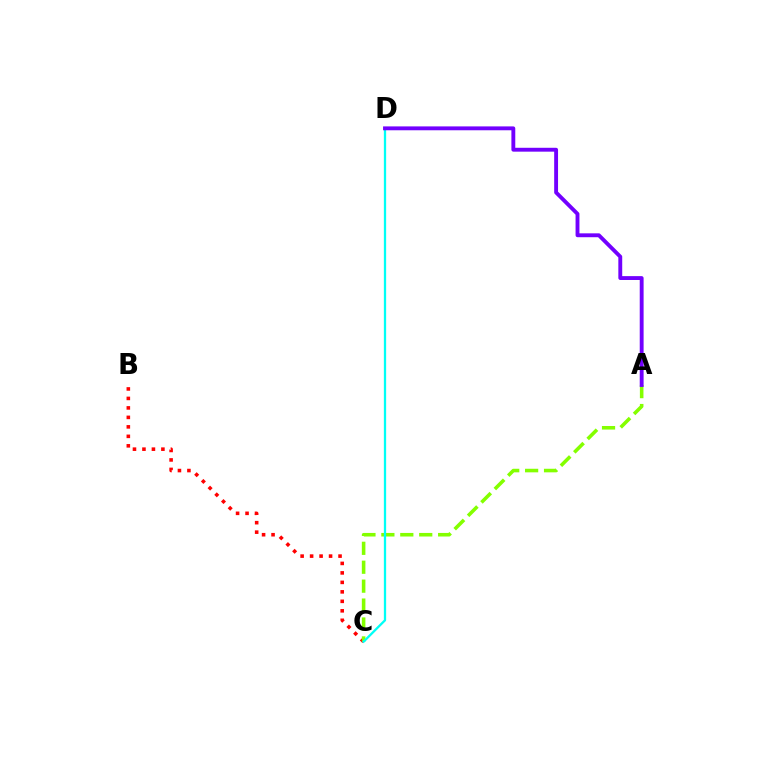{('B', 'C'): [{'color': '#ff0000', 'line_style': 'dotted', 'thickness': 2.58}], ('A', 'C'): [{'color': '#84ff00', 'line_style': 'dashed', 'thickness': 2.57}], ('C', 'D'): [{'color': '#00fff6', 'line_style': 'solid', 'thickness': 1.64}], ('A', 'D'): [{'color': '#7200ff', 'line_style': 'solid', 'thickness': 2.79}]}